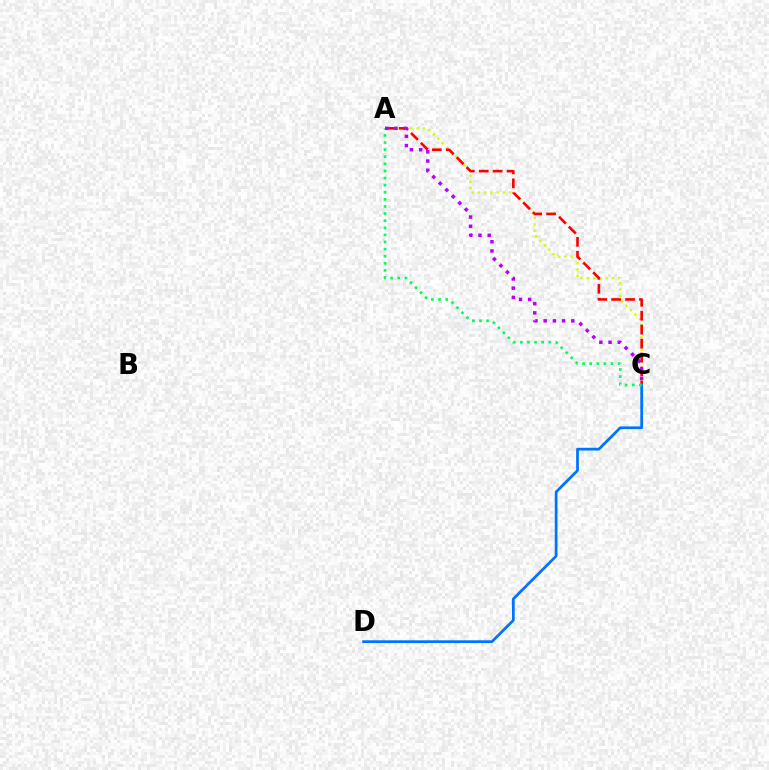{('A', 'C'): [{'color': '#d1ff00', 'line_style': 'dotted', 'thickness': 1.7}, {'color': '#ff0000', 'line_style': 'dashed', 'thickness': 1.89}, {'color': '#00ff5c', 'line_style': 'dotted', 'thickness': 1.93}, {'color': '#b900ff', 'line_style': 'dotted', 'thickness': 2.5}], ('C', 'D'): [{'color': '#0074ff', 'line_style': 'solid', 'thickness': 1.98}]}